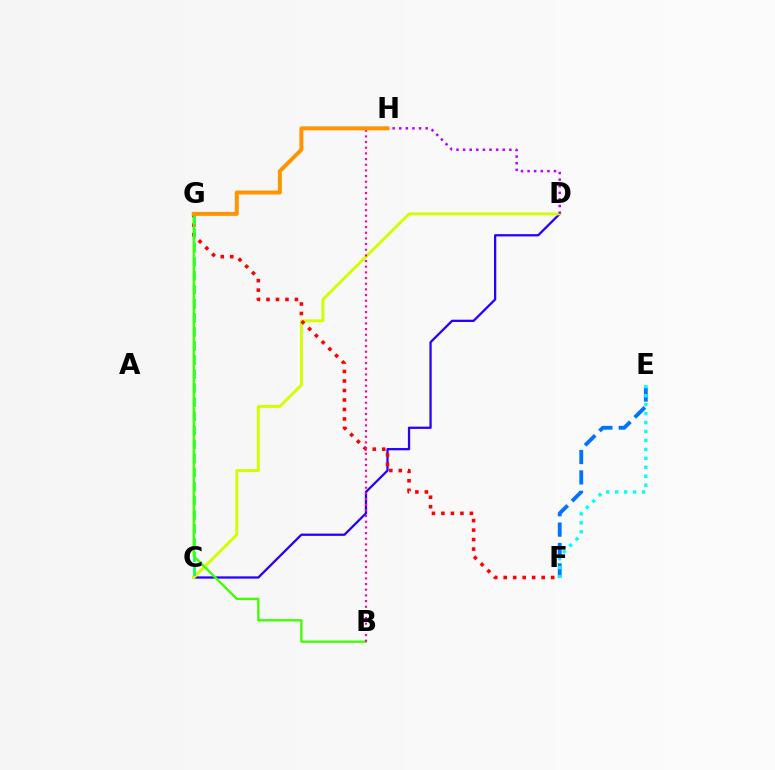{('C', 'D'): [{'color': '#2500ff', 'line_style': 'solid', 'thickness': 1.64}, {'color': '#d1ff00', 'line_style': 'solid', 'thickness': 2.11}], ('F', 'G'): [{'color': '#ff0000', 'line_style': 'dotted', 'thickness': 2.58}], ('C', 'G'): [{'color': '#00ff5c', 'line_style': 'dashed', 'thickness': 1.91}], ('D', 'H'): [{'color': '#b900ff', 'line_style': 'dotted', 'thickness': 1.79}], ('E', 'F'): [{'color': '#0074ff', 'line_style': 'dashed', 'thickness': 2.77}, {'color': '#00fff6', 'line_style': 'dotted', 'thickness': 2.43}], ('B', 'G'): [{'color': '#3dff00', 'line_style': 'solid', 'thickness': 1.65}], ('B', 'H'): [{'color': '#ff00ac', 'line_style': 'dotted', 'thickness': 1.54}], ('G', 'H'): [{'color': '#ff9400', 'line_style': 'solid', 'thickness': 2.85}]}